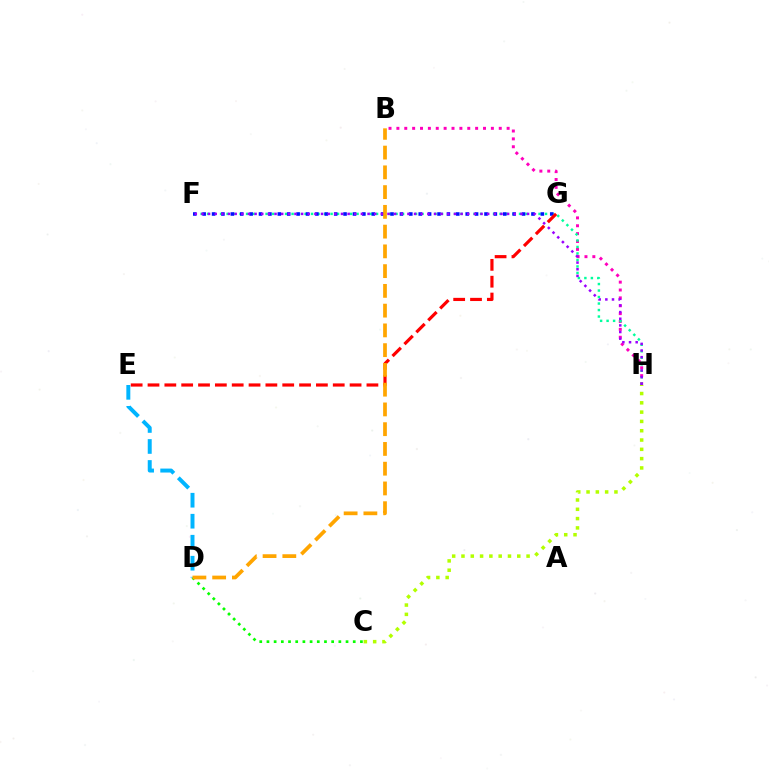{('B', 'H'): [{'color': '#ff00bd', 'line_style': 'dotted', 'thickness': 2.14}], ('C', 'D'): [{'color': '#08ff00', 'line_style': 'dotted', 'thickness': 1.95}], ('F', 'H'): [{'color': '#00ff9d', 'line_style': 'dotted', 'thickness': 1.77}, {'color': '#9b00ff', 'line_style': 'dotted', 'thickness': 1.81}], ('F', 'G'): [{'color': '#0010ff', 'line_style': 'dotted', 'thickness': 2.55}], ('D', 'E'): [{'color': '#00b5ff', 'line_style': 'dashed', 'thickness': 2.85}], ('E', 'G'): [{'color': '#ff0000', 'line_style': 'dashed', 'thickness': 2.29}], ('B', 'D'): [{'color': '#ffa500', 'line_style': 'dashed', 'thickness': 2.68}], ('C', 'H'): [{'color': '#b3ff00', 'line_style': 'dotted', 'thickness': 2.53}]}